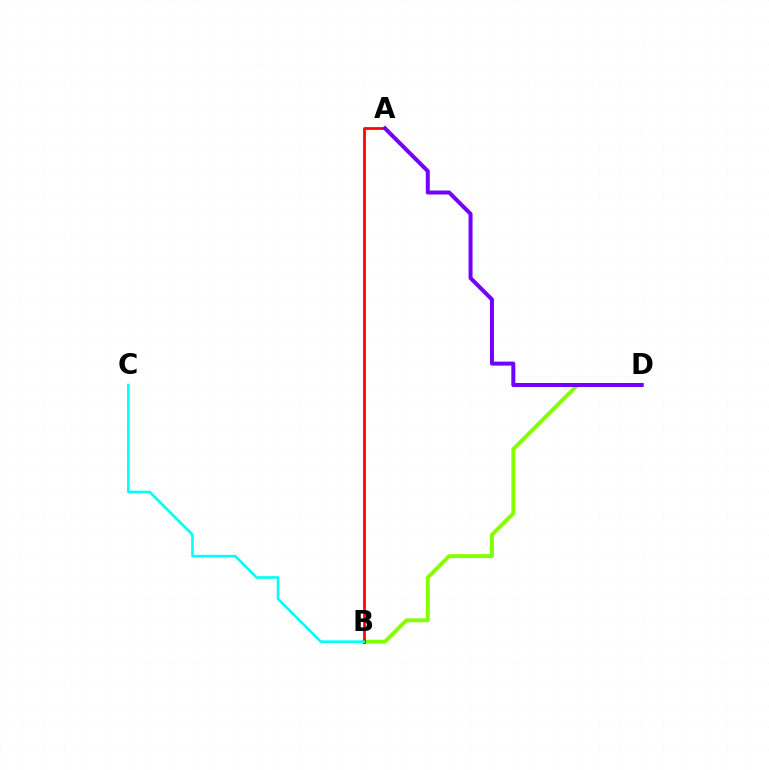{('B', 'D'): [{'color': '#84ff00', 'line_style': 'solid', 'thickness': 2.82}], ('A', 'B'): [{'color': '#ff0000', 'line_style': 'solid', 'thickness': 1.95}], ('A', 'D'): [{'color': '#7200ff', 'line_style': 'solid', 'thickness': 2.88}], ('B', 'C'): [{'color': '#00fff6', 'line_style': 'solid', 'thickness': 1.88}]}